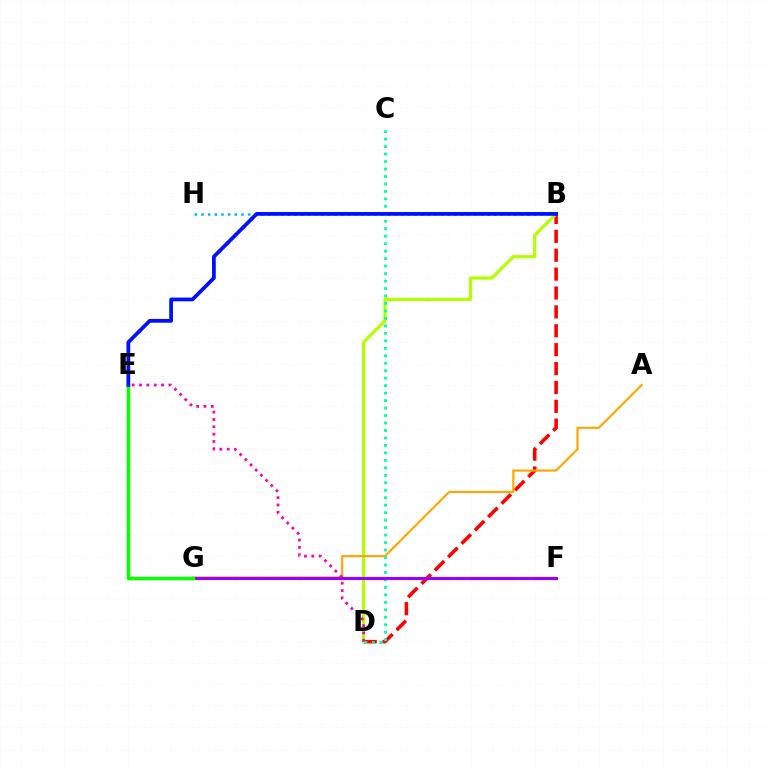{('B', 'D'): [{'color': '#ff0000', 'line_style': 'dashed', 'thickness': 2.57}, {'color': '#b3ff00', 'line_style': 'solid', 'thickness': 2.31}], ('A', 'G'): [{'color': '#ffa500', 'line_style': 'solid', 'thickness': 1.54}], ('C', 'D'): [{'color': '#00ff9d', 'line_style': 'dotted', 'thickness': 2.03}], ('F', 'G'): [{'color': '#9b00ff', 'line_style': 'solid', 'thickness': 2.23}], ('D', 'E'): [{'color': '#ff00bd', 'line_style': 'dotted', 'thickness': 1.99}], ('B', 'H'): [{'color': '#00b5ff', 'line_style': 'dotted', 'thickness': 1.81}], ('E', 'G'): [{'color': '#08ff00', 'line_style': 'solid', 'thickness': 2.51}], ('B', 'E'): [{'color': '#0010ff', 'line_style': 'solid', 'thickness': 2.7}]}